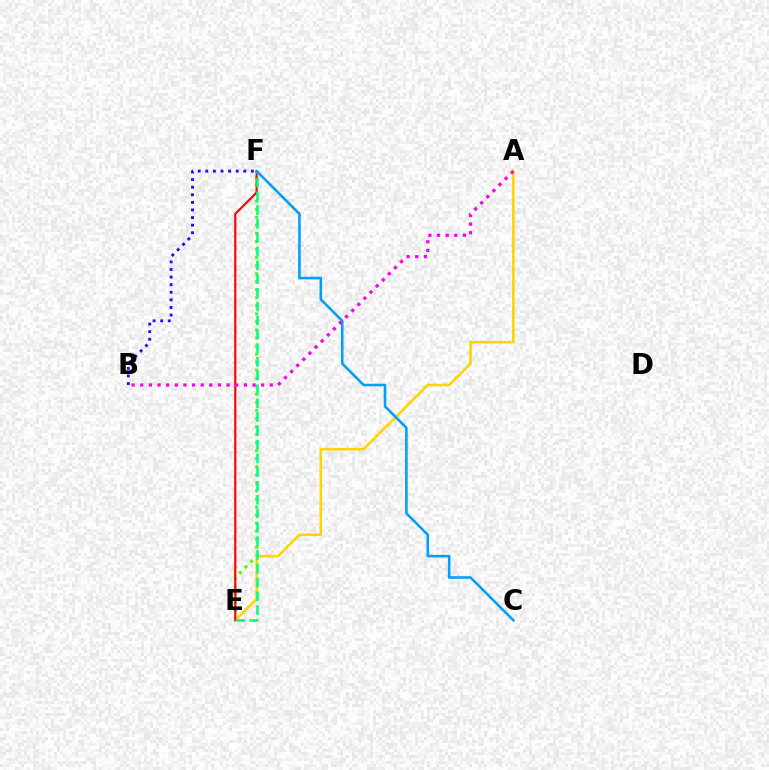{('E', 'F'): [{'color': '#4fff00', 'line_style': 'dotted', 'thickness': 2.19}, {'color': '#ff0000', 'line_style': 'solid', 'thickness': 1.55}, {'color': '#00ff86', 'line_style': 'dashed', 'thickness': 1.87}], ('A', 'E'): [{'color': '#ffd500', 'line_style': 'solid', 'thickness': 1.87}], ('C', 'F'): [{'color': '#009eff', 'line_style': 'solid', 'thickness': 1.85}], ('A', 'B'): [{'color': '#ff00ed', 'line_style': 'dotted', 'thickness': 2.35}], ('B', 'F'): [{'color': '#3700ff', 'line_style': 'dotted', 'thickness': 2.06}]}